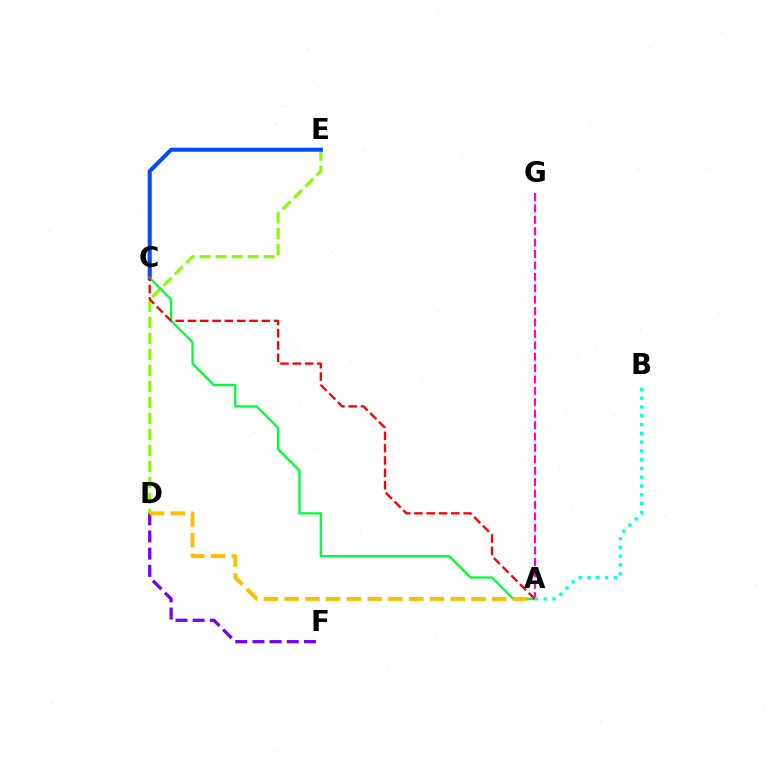{('A', 'G'): [{'color': '#ff00cf', 'line_style': 'dashed', 'thickness': 1.55}], ('D', 'E'): [{'color': '#84ff00', 'line_style': 'dashed', 'thickness': 2.17}], ('C', 'E'): [{'color': '#004bff', 'line_style': 'solid', 'thickness': 2.92}], ('A', 'C'): [{'color': '#00ff39', 'line_style': 'solid', 'thickness': 1.65}, {'color': '#ff0000', 'line_style': 'dashed', 'thickness': 1.67}], ('D', 'F'): [{'color': '#7200ff', 'line_style': 'dashed', 'thickness': 2.33}], ('A', 'D'): [{'color': '#ffbd00', 'line_style': 'dashed', 'thickness': 2.82}], ('A', 'B'): [{'color': '#00fff6', 'line_style': 'dotted', 'thickness': 2.39}]}